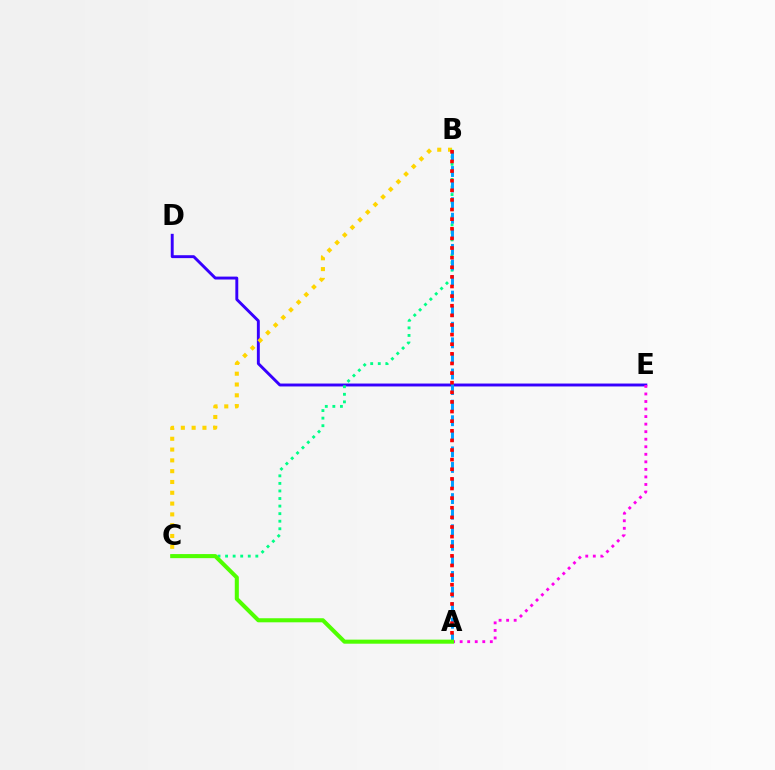{('D', 'E'): [{'color': '#3700ff', 'line_style': 'solid', 'thickness': 2.1}], ('A', 'E'): [{'color': '#ff00ed', 'line_style': 'dotted', 'thickness': 2.05}], ('B', 'C'): [{'color': '#ffd500', 'line_style': 'dotted', 'thickness': 2.94}, {'color': '#00ff86', 'line_style': 'dotted', 'thickness': 2.05}], ('A', 'B'): [{'color': '#009eff', 'line_style': 'dashed', 'thickness': 2.12}, {'color': '#ff0000', 'line_style': 'dotted', 'thickness': 2.61}], ('A', 'C'): [{'color': '#4fff00', 'line_style': 'solid', 'thickness': 2.92}]}